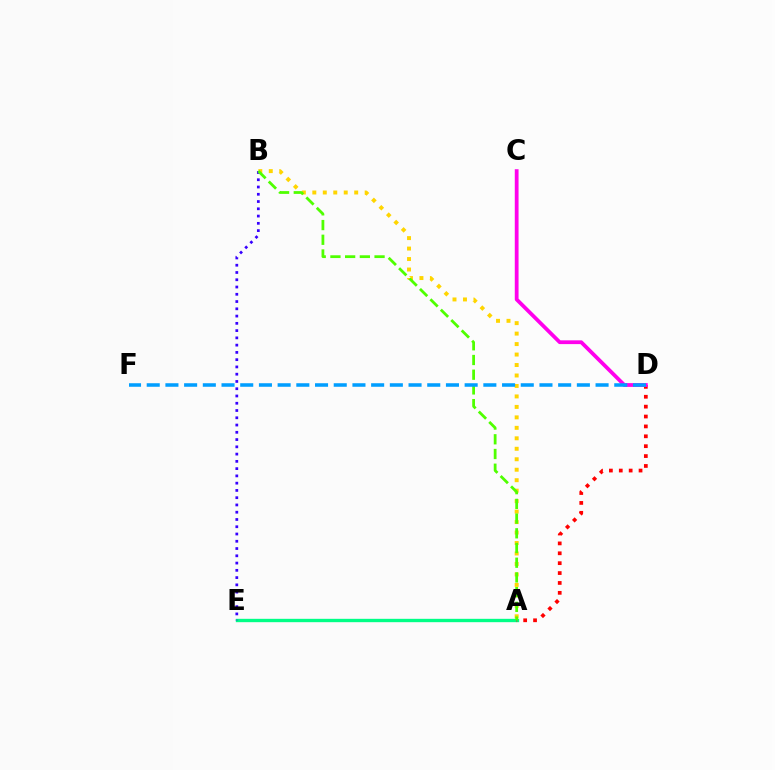{('A', 'E'): [{'color': '#00ff86', 'line_style': 'solid', 'thickness': 2.42}], ('A', 'D'): [{'color': '#ff0000', 'line_style': 'dotted', 'thickness': 2.69}], ('A', 'B'): [{'color': '#ffd500', 'line_style': 'dotted', 'thickness': 2.84}, {'color': '#4fff00', 'line_style': 'dashed', 'thickness': 2.0}], ('B', 'E'): [{'color': '#3700ff', 'line_style': 'dotted', 'thickness': 1.97}], ('C', 'D'): [{'color': '#ff00ed', 'line_style': 'solid', 'thickness': 2.72}], ('D', 'F'): [{'color': '#009eff', 'line_style': 'dashed', 'thickness': 2.54}]}